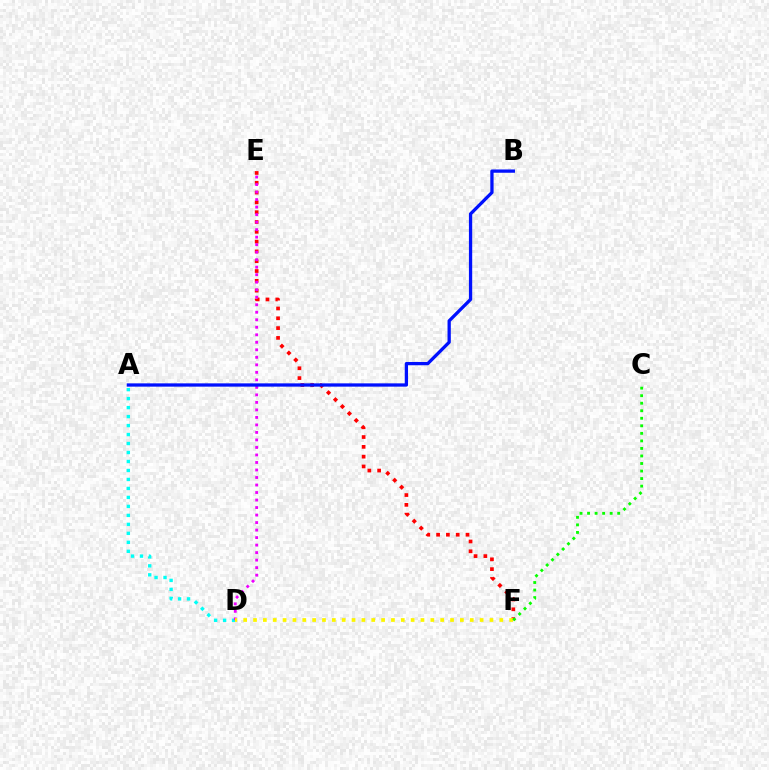{('E', 'F'): [{'color': '#ff0000', 'line_style': 'dotted', 'thickness': 2.66}], ('A', 'D'): [{'color': '#00fff6', 'line_style': 'dotted', 'thickness': 2.44}], ('D', 'E'): [{'color': '#ee00ff', 'line_style': 'dotted', 'thickness': 2.04}], ('A', 'B'): [{'color': '#0010ff', 'line_style': 'solid', 'thickness': 2.36}], ('D', 'F'): [{'color': '#fcf500', 'line_style': 'dotted', 'thickness': 2.68}], ('C', 'F'): [{'color': '#08ff00', 'line_style': 'dotted', 'thickness': 2.05}]}